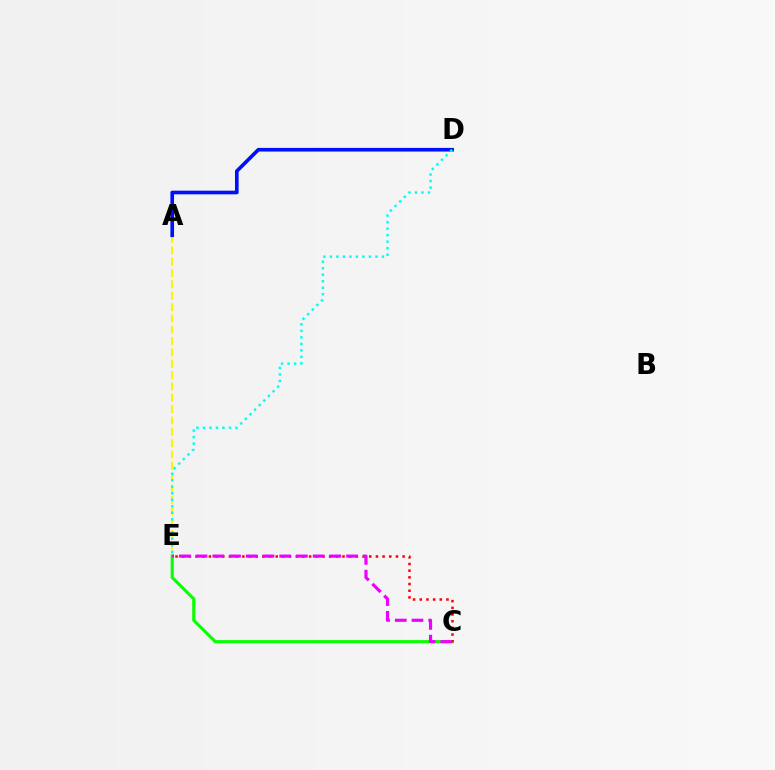{('A', 'E'): [{'color': '#fcf500', 'line_style': 'dashed', 'thickness': 1.54}], ('C', 'E'): [{'color': '#08ff00', 'line_style': 'solid', 'thickness': 2.23}, {'color': '#ff0000', 'line_style': 'dotted', 'thickness': 1.82}, {'color': '#ee00ff', 'line_style': 'dashed', 'thickness': 2.27}], ('A', 'D'): [{'color': '#0010ff', 'line_style': 'solid', 'thickness': 2.63}], ('D', 'E'): [{'color': '#00fff6', 'line_style': 'dotted', 'thickness': 1.77}]}